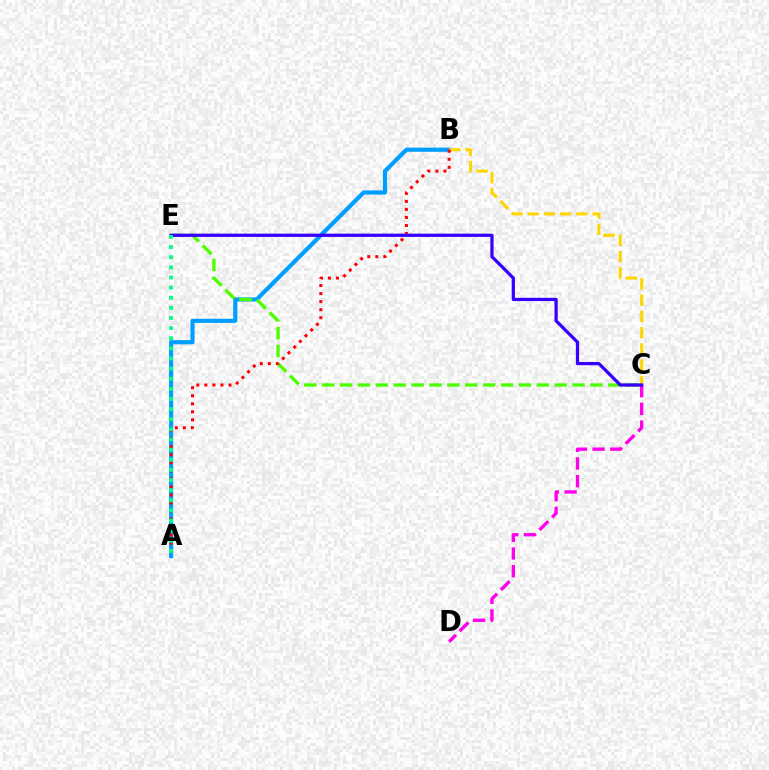{('C', 'D'): [{'color': '#ff00ed', 'line_style': 'dashed', 'thickness': 2.41}], ('A', 'B'): [{'color': '#009eff', 'line_style': 'solid', 'thickness': 3.0}, {'color': '#ff0000', 'line_style': 'dotted', 'thickness': 2.18}], ('B', 'C'): [{'color': '#ffd500', 'line_style': 'dashed', 'thickness': 2.21}], ('C', 'E'): [{'color': '#4fff00', 'line_style': 'dashed', 'thickness': 2.43}, {'color': '#3700ff', 'line_style': 'solid', 'thickness': 2.34}], ('A', 'E'): [{'color': '#00ff86', 'line_style': 'dotted', 'thickness': 2.75}]}